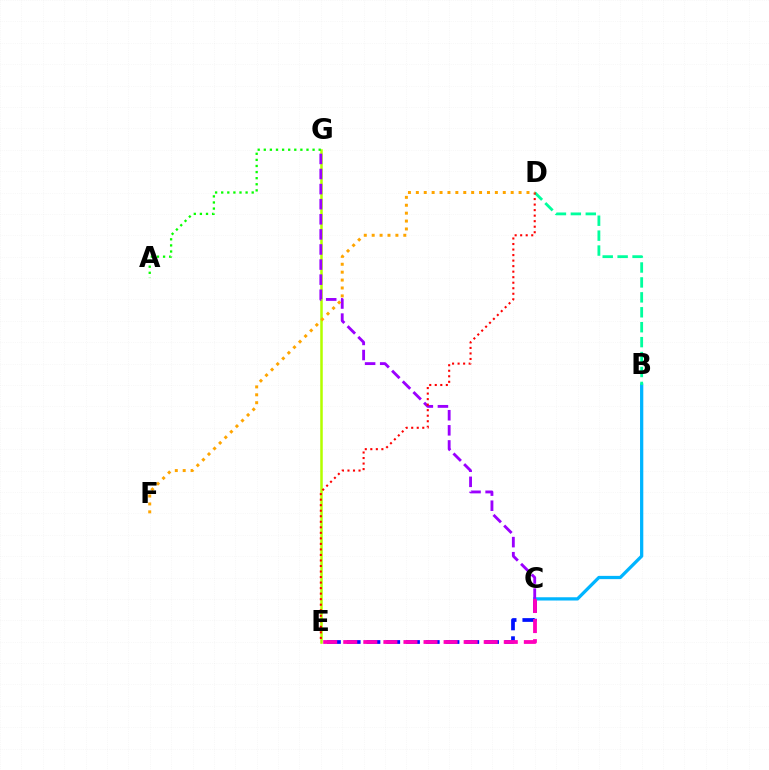{('E', 'G'): [{'color': '#b3ff00', 'line_style': 'solid', 'thickness': 1.82}], ('C', 'E'): [{'color': '#0010ff', 'line_style': 'dashed', 'thickness': 2.68}, {'color': '#ff00bd', 'line_style': 'dashed', 'thickness': 2.73}], ('B', 'C'): [{'color': '#00b5ff', 'line_style': 'solid', 'thickness': 2.35}], ('C', 'G'): [{'color': '#9b00ff', 'line_style': 'dashed', 'thickness': 2.05}], ('B', 'D'): [{'color': '#00ff9d', 'line_style': 'dashed', 'thickness': 2.03}], ('D', 'E'): [{'color': '#ff0000', 'line_style': 'dotted', 'thickness': 1.5}], ('A', 'G'): [{'color': '#08ff00', 'line_style': 'dotted', 'thickness': 1.66}], ('D', 'F'): [{'color': '#ffa500', 'line_style': 'dotted', 'thickness': 2.15}]}